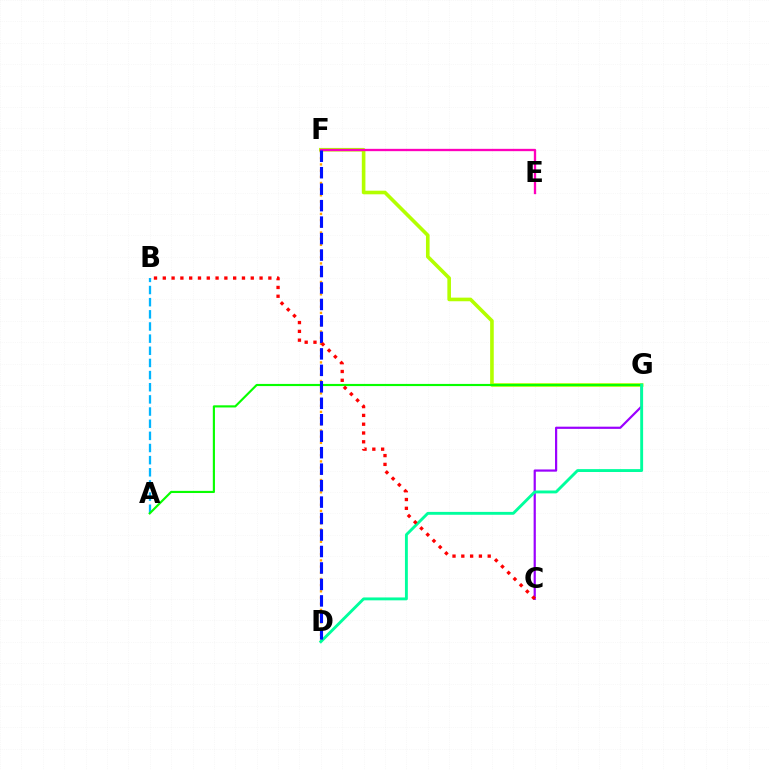{('C', 'G'): [{'color': '#9b00ff', 'line_style': 'solid', 'thickness': 1.58}], ('F', 'G'): [{'color': '#b3ff00', 'line_style': 'solid', 'thickness': 2.6}], ('D', 'F'): [{'color': '#ffa500', 'line_style': 'dotted', 'thickness': 1.68}, {'color': '#0010ff', 'line_style': 'dashed', 'thickness': 2.24}], ('A', 'B'): [{'color': '#00b5ff', 'line_style': 'dashed', 'thickness': 1.65}], ('A', 'G'): [{'color': '#08ff00', 'line_style': 'solid', 'thickness': 1.55}], ('E', 'F'): [{'color': '#ff00bd', 'line_style': 'solid', 'thickness': 1.68}], ('D', 'G'): [{'color': '#00ff9d', 'line_style': 'solid', 'thickness': 2.08}], ('B', 'C'): [{'color': '#ff0000', 'line_style': 'dotted', 'thickness': 2.39}]}